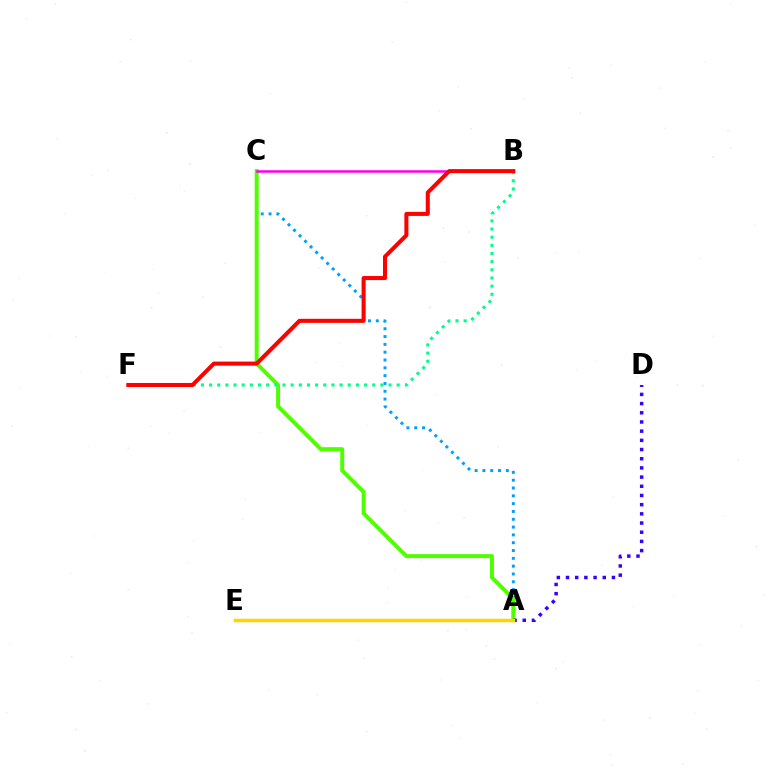{('A', 'C'): [{'color': '#009eff', 'line_style': 'dotted', 'thickness': 2.12}, {'color': '#4fff00', 'line_style': 'solid', 'thickness': 2.85}], ('A', 'D'): [{'color': '#3700ff', 'line_style': 'dotted', 'thickness': 2.5}], ('B', 'C'): [{'color': '#ff00ed', 'line_style': 'solid', 'thickness': 1.83}], ('A', 'E'): [{'color': '#ffd500', 'line_style': 'solid', 'thickness': 2.52}], ('B', 'F'): [{'color': '#00ff86', 'line_style': 'dotted', 'thickness': 2.22}, {'color': '#ff0000', 'line_style': 'solid', 'thickness': 2.91}]}